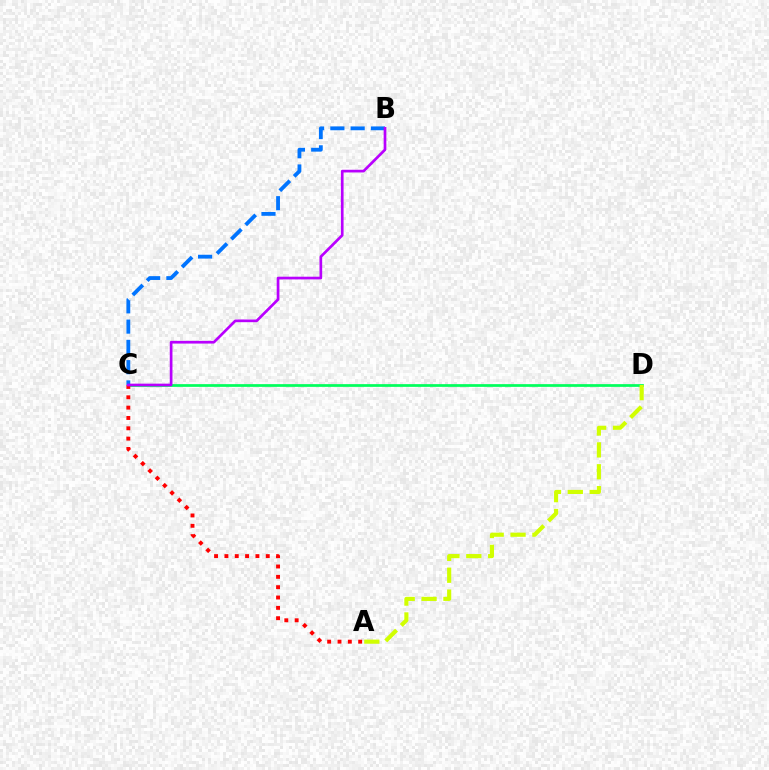{('C', 'D'): [{'color': '#00ff5c', 'line_style': 'solid', 'thickness': 1.96}], ('B', 'C'): [{'color': '#0074ff', 'line_style': 'dashed', 'thickness': 2.75}, {'color': '#b900ff', 'line_style': 'solid', 'thickness': 1.94}], ('A', 'C'): [{'color': '#ff0000', 'line_style': 'dotted', 'thickness': 2.81}], ('A', 'D'): [{'color': '#d1ff00', 'line_style': 'dashed', 'thickness': 2.97}]}